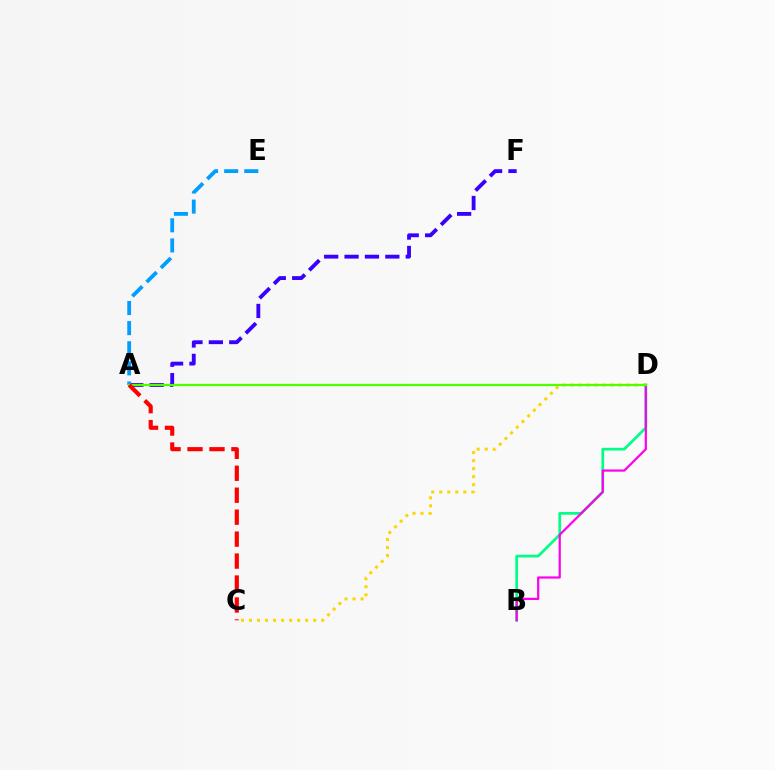{('A', 'F'): [{'color': '#3700ff', 'line_style': 'dashed', 'thickness': 2.77}], ('B', 'D'): [{'color': '#00ff86', 'line_style': 'solid', 'thickness': 1.95}, {'color': '#ff00ed', 'line_style': 'solid', 'thickness': 1.6}], ('A', 'E'): [{'color': '#009eff', 'line_style': 'dashed', 'thickness': 2.73}], ('C', 'D'): [{'color': '#ffd500', 'line_style': 'dotted', 'thickness': 2.18}], ('A', 'D'): [{'color': '#4fff00', 'line_style': 'solid', 'thickness': 1.63}], ('A', 'C'): [{'color': '#ff0000', 'line_style': 'dashed', 'thickness': 2.98}]}